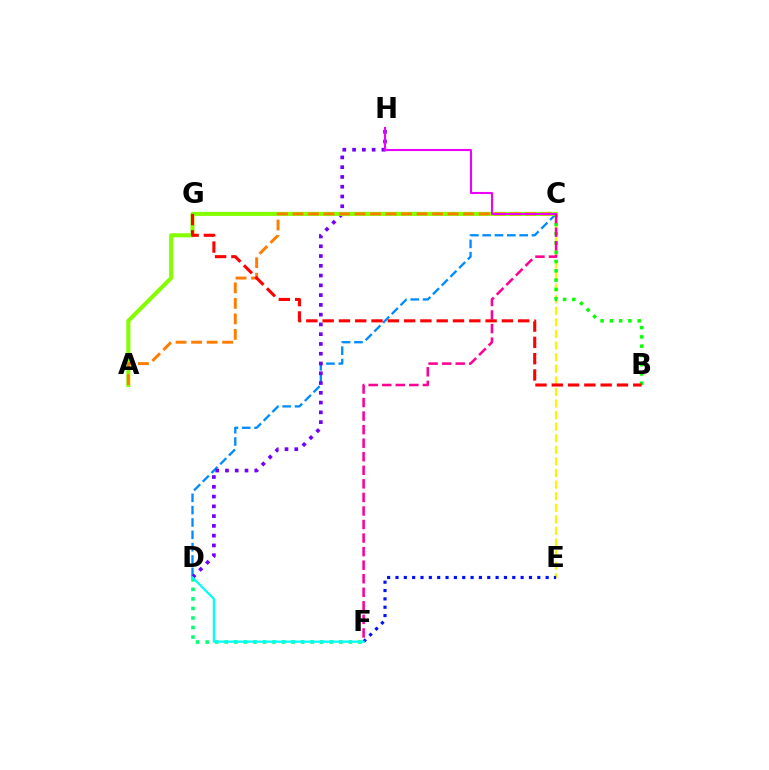{('C', 'E'): [{'color': '#fcf500', 'line_style': 'dashed', 'thickness': 1.57}], ('C', 'D'): [{'color': '#008cff', 'line_style': 'dashed', 'thickness': 1.68}], ('D', 'H'): [{'color': '#7200ff', 'line_style': 'dotted', 'thickness': 2.65}], ('E', 'F'): [{'color': '#0010ff', 'line_style': 'dotted', 'thickness': 2.27}], ('D', 'F'): [{'color': '#00ff74', 'line_style': 'dotted', 'thickness': 2.59}, {'color': '#00fff6', 'line_style': 'solid', 'thickness': 1.61}], ('B', 'C'): [{'color': '#08ff00', 'line_style': 'dotted', 'thickness': 2.52}], ('A', 'C'): [{'color': '#84ff00', 'line_style': 'solid', 'thickness': 2.92}, {'color': '#ff7c00', 'line_style': 'dashed', 'thickness': 2.11}], ('C', 'H'): [{'color': '#ee00ff', 'line_style': 'solid', 'thickness': 1.51}], ('B', 'G'): [{'color': '#ff0000', 'line_style': 'dashed', 'thickness': 2.21}], ('C', 'F'): [{'color': '#ff0094', 'line_style': 'dashed', 'thickness': 1.84}]}